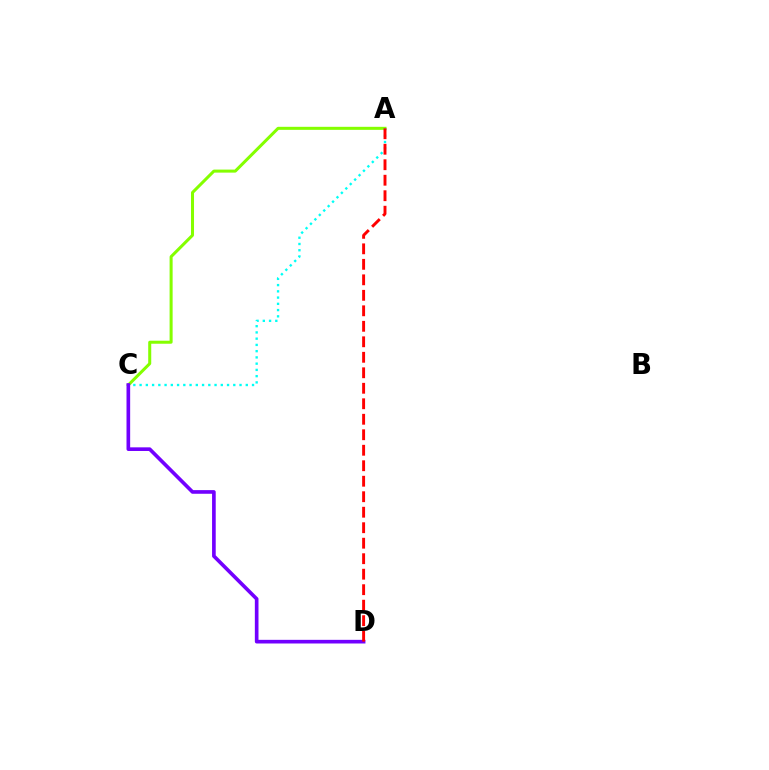{('A', 'C'): [{'color': '#84ff00', 'line_style': 'solid', 'thickness': 2.18}, {'color': '#00fff6', 'line_style': 'dotted', 'thickness': 1.7}], ('C', 'D'): [{'color': '#7200ff', 'line_style': 'solid', 'thickness': 2.63}], ('A', 'D'): [{'color': '#ff0000', 'line_style': 'dashed', 'thickness': 2.1}]}